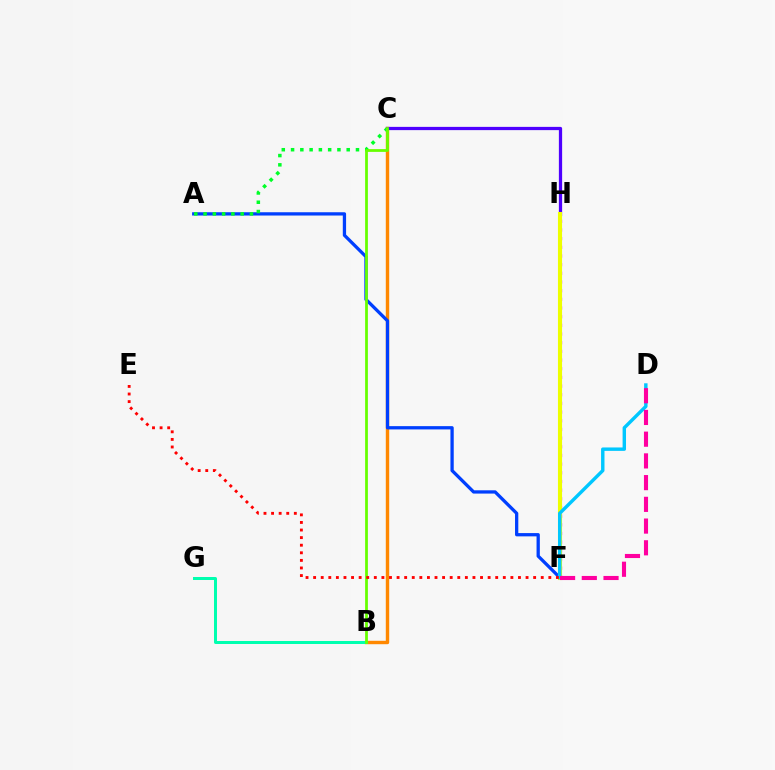{('B', 'C'): [{'color': '#ff8800', 'line_style': 'solid', 'thickness': 2.45}, {'color': '#66ff00', 'line_style': 'solid', 'thickness': 1.99}], ('B', 'G'): [{'color': '#00ffaf', 'line_style': 'solid', 'thickness': 2.16}], ('A', 'F'): [{'color': '#003fff', 'line_style': 'solid', 'thickness': 2.36}], ('C', 'H'): [{'color': '#4f00ff', 'line_style': 'solid', 'thickness': 2.34}], ('A', 'C'): [{'color': '#00ff27', 'line_style': 'dotted', 'thickness': 2.52}], ('F', 'H'): [{'color': '#d600ff', 'line_style': 'dotted', 'thickness': 2.36}, {'color': '#eeff00', 'line_style': 'solid', 'thickness': 2.94}], ('D', 'F'): [{'color': '#00c7ff', 'line_style': 'solid', 'thickness': 2.46}, {'color': '#ff00a0', 'line_style': 'dashed', 'thickness': 2.95}], ('E', 'F'): [{'color': '#ff0000', 'line_style': 'dotted', 'thickness': 2.06}]}